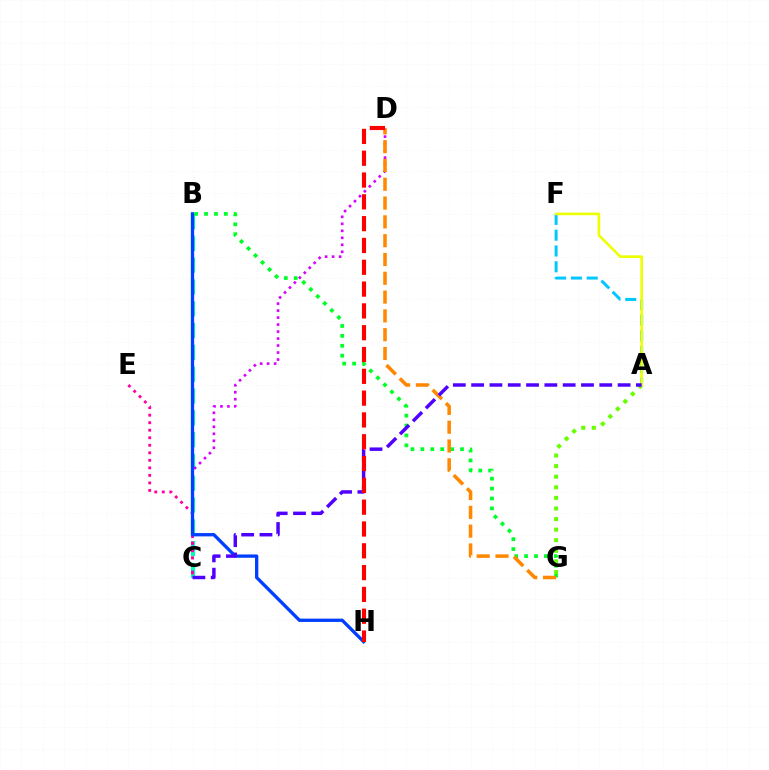{('B', 'C'): [{'color': '#00ffaf', 'line_style': 'dashed', 'thickness': 2.96}], ('B', 'G'): [{'color': '#00ff27', 'line_style': 'dotted', 'thickness': 2.69}], ('C', 'D'): [{'color': '#d600ff', 'line_style': 'dotted', 'thickness': 1.9}], ('C', 'E'): [{'color': '#ff00a0', 'line_style': 'dotted', 'thickness': 2.04}], ('A', 'G'): [{'color': '#66ff00', 'line_style': 'dotted', 'thickness': 2.88}], ('D', 'G'): [{'color': '#ff8800', 'line_style': 'dashed', 'thickness': 2.55}], ('B', 'H'): [{'color': '#003fff', 'line_style': 'solid', 'thickness': 2.38}], ('A', 'F'): [{'color': '#00c7ff', 'line_style': 'dashed', 'thickness': 2.15}, {'color': '#eeff00', 'line_style': 'solid', 'thickness': 1.9}], ('A', 'C'): [{'color': '#4f00ff', 'line_style': 'dashed', 'thickness': 2.49}], ('D', 'H'): [{'color': '#ff0000', 'line_style': 'dashed', 'thickness': 2.96}]}